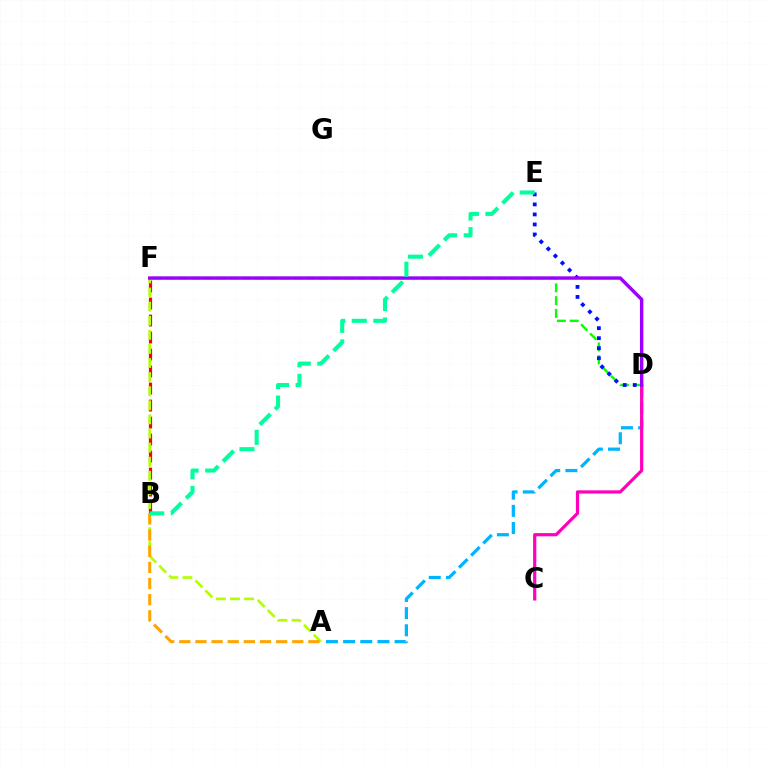{('B', 'F'): [{'color': '#ff0000', 'line_style': 'dashed', 'thickness': 2.31}], ('A', 'D'): [{'color': '#00b5ff', 'line_style': 'dashed', 'thickness': 2.33}], ('A', 'F'): [{'color': '#b3ff00', 'line_style': 'dashed', 'thickness': 1.92}], ('D', 'F'): [{'color': '#08ff00', 'line_style': 'dashed', 'thickness': 1.73}, {'color': '#9b00ff', 'line_style': 'solid', 'thickness': 2.46}], ('C', 'D'): [{'color': '#ff00bd', 'line_style': 'solid', 'thickness': 2.32}], ('D', 'E'): [{'color': '#0010ff', 'line_style': 'dotted', 'thickness': 2.72}], ('A', 'B'): [{'color': '#ffa500', 'line_style': 'dashed', 'thickness': 2.19}], ('B', 'E'): [{'color': '#00ff9d', 'line_style': 'dashed', 'thickness': 2.93}]}